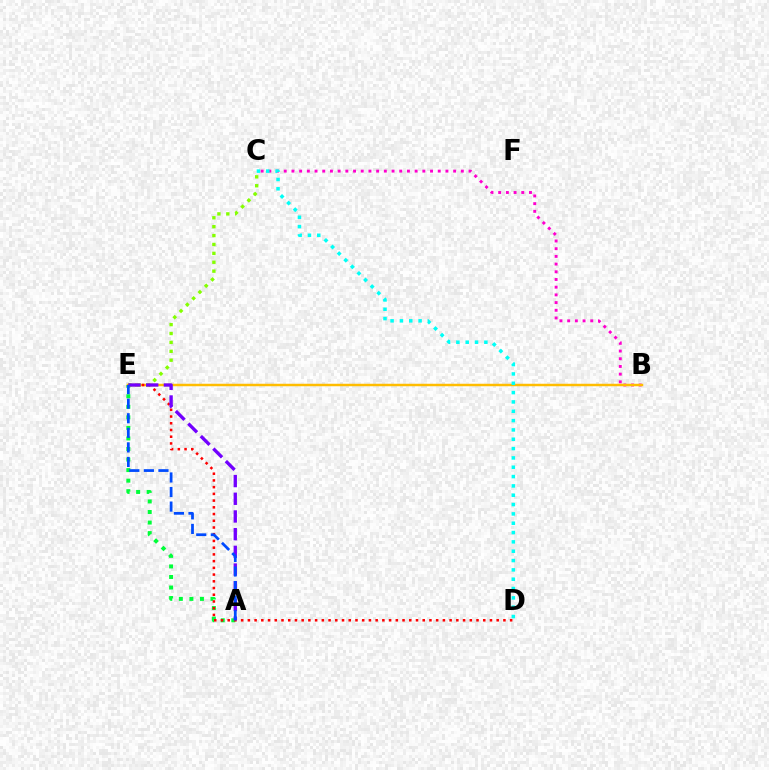{('A', 'E'): [{'color': '#00ff39', 'line_style': 'dotted', 'thickness': 2.87}, {'color': '#7200ff', 'line_style': 'dashed', 'thickness': 2.4}, {'color': '#004bff', 'line_style': 'dashed', 'thickness': 1.98}], ('B', 'C'): [{'color': '#ff00cf', 'line_style': 'dotted', 'thickness': 2.09}], ('B', 'E'): [{'color': '#ffbd00', 'line_style': 'solid', 'thickness': 1.78}], ('D', 'E'): [{'color': '#ff0000', 'line_style': 'dotted', 'thickness': 1.83}], ('C', 'E'): [{'color': '#84ff00', 'line_style': 'dotted', 'thickness': 2.42}], ('C', 'D'): [{'color': '#00fff6', 'line_style': 'dotted', 'thickness': 2.54}]}